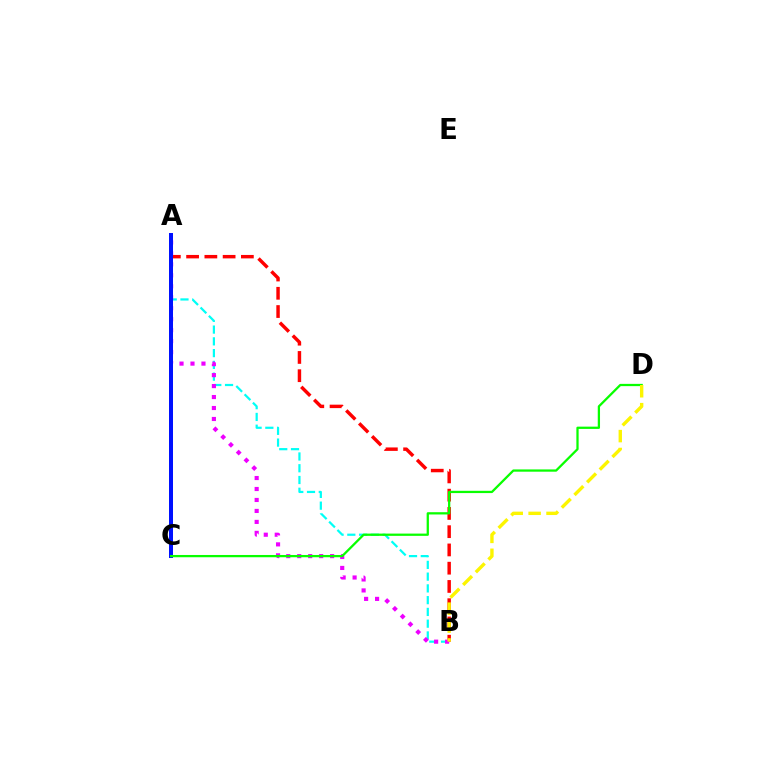{('A', 'B'): [{'color': '#00fff6', 'line_style': 'dashed', 'thickness': 1.6}, {'color': '#ff0000', 'line_style': 'dashed', 'thickness': 2.48}, {'color': '#ee00ff', 'line_style': 'dotted', 'thickness': 2.98}], ('A', 'C'): [{'color': '#0010ff', 'line_style': 'solid', 'thickness': 2.87}], ('C', 'D'): [{'color': '#08ff00', 'line_style': 'solid', 'thickness': 1.63}], ('B', 'D'): [{'color': '#fcf500', 'line_style': 'dashed', 'thickness': 2.43}]}